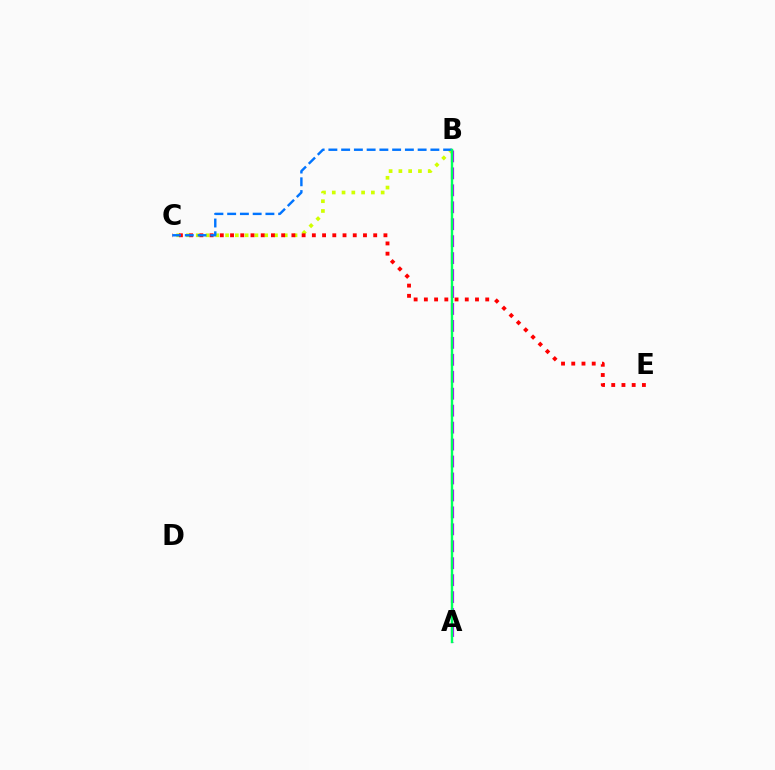{('B', 'C'): [{'color': '#d1ff00', 'line_style': 'dotted', 'thickness': 2.66}, {'color': '#0074ff', 'line_style': 'dashed', 'thickness': 1.73}], ('C', 'E'): [{'color': '#ff0000', 'line_style': 'dotted', 'thickness': 2.78}], ('A', 'B'): [{'color': '#b900ff', 'line_style': 'dashed', 'thickness': 2.3}, {'color': '#00ff5c', 'line_style': 'solid', 'thickness': 1.72}]}